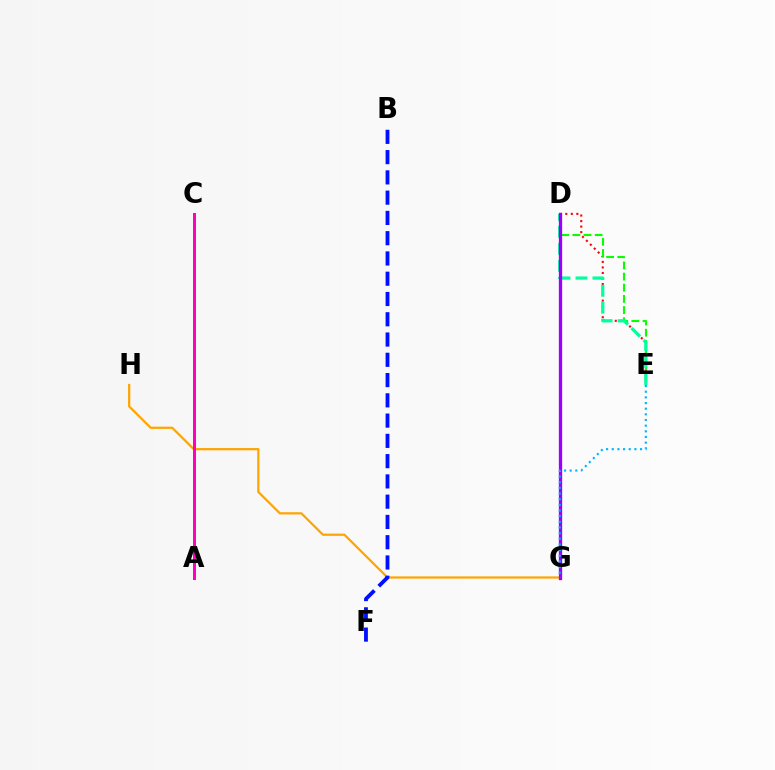{('G', 'H'): [{'color': '#ffa500', 'line_style': 'solid', 'thickness': 1.61}], ('A', 'C'): [{'color': '#b3ff00', 'line_style': 'solid', 'thickness': 2.03}, {'color': '#ff00bd', 'line_style': 'solid', 'thickness': 2.13}], ('D', 'E'): [{'color': '#ff0000', 'line_style': 'dotted', 'thickness': 1.5}, {'color': '#08ff00', 'line_style': 'dashed', 'thickness': 1.52}, {'color': '#00ff9d', 'line_style': 'dashed', 'thickness': 2.31}], ('D', 'G'): [{'color': '#9b00ff', 'line_style': 'solid', 'thickness': 2.37}], ('E', 'G'): [{'color': '#00b5ff', 'line_style': 'dotted', 'thickness': 1.54}], ('B', 'F'): [{'color': '#0010ff', 'line_style': 'dashed', 'thickness': 2.75}]}